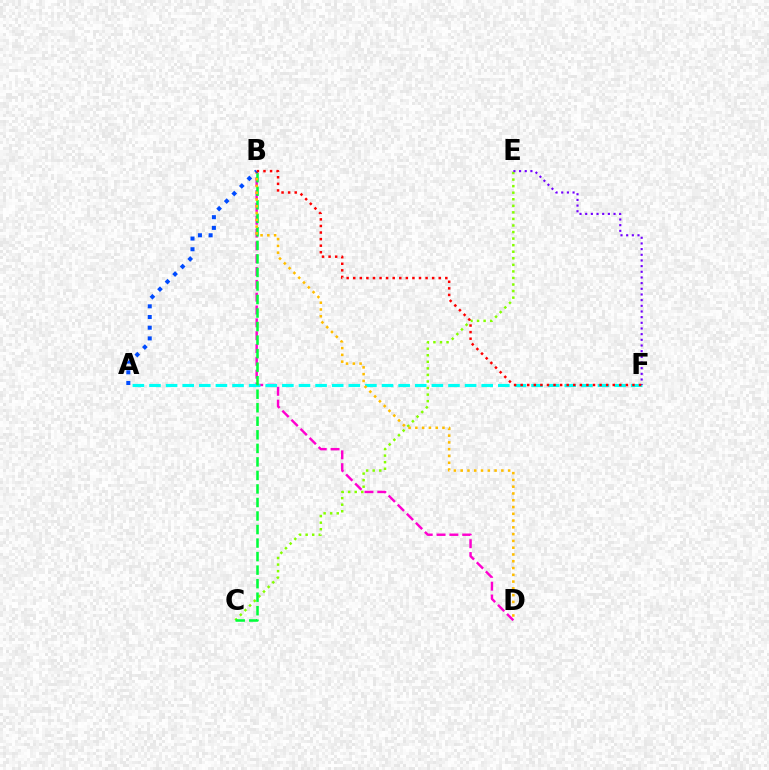{('B', 'D'): [{'color': '#ff00cf', 'line_style': 'dashed', 'thickness': 1.74}, {'color': '#ffbd00', 'line_style': 'dotted', 'thickness': 1.84}], ('A', 'F'): [{'color': '#00fff6', 'line_style': 'dashed', 'thickness': 2.26}], ('C', 'E'): [{'color': '#84ff00', 'line_style': 'dotted', 'thickness': 1.78}], ('E', 'F'): [{'color': '#7200ff', 'line_style': 'dotted', 'thickness': 1.54}], ('B', 'C'): [{'color': '#00ff39', 'line_style': 'dashed', 'thickness': 1.84}], ('A', 'B'): [{'color': '#004bff', 'line_style': 'dotted', 'thickness': 2.9}], ('B', 'F'): [{'color': '#ff0000', 'line_style': 'dotted', 'thickness': 1.79}]}